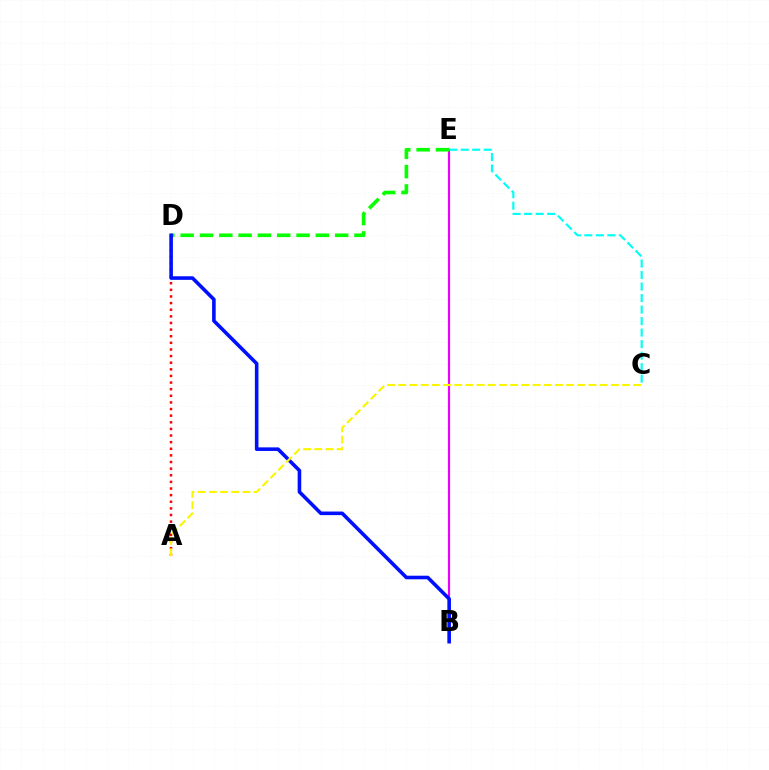{('B', 'E'): [{'color': '#ee00ff', 'line_style': 'solid', 'thickness': 1.57}], ('D', 'E'): [{'color': '#08ff00', 'line_style': 'dashed', 'thickness': 2.62}], ('A', 'D'): [{'color': '#ff0000', 'line_style': 'dotted', 'thickness': 1.8}], ('B', 'D'): [{'color': '#0010ff', 'line_style': 'solid', 'thickness': 2.59}], ('A', 'C'): [{'color': '#fcf500', 'line_style': 'dashed', 'thickness': 1.52}], ('C', 'E'): [{'color': '#00fff6', 'line_style': 'dashed', 'thickness': 1.56}]}